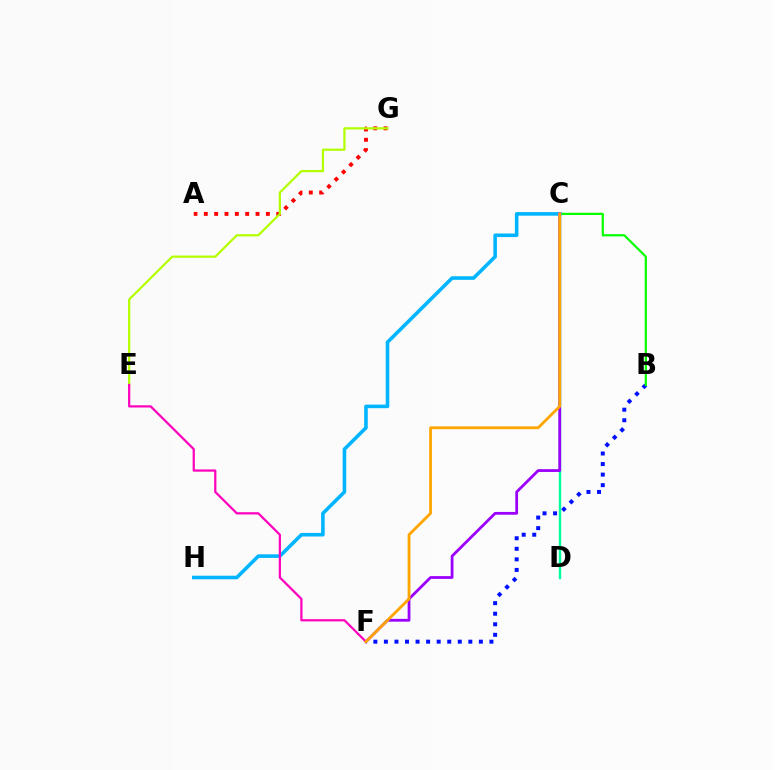{('B', 'F'): [{'color': '#0010ff', 'line_style': 'dotted', 'thickness': 2.87}], ('B', 'C'): [{'color': '#08ff00', 'line_style': 'solid', 'thickness': 1.61}], ('C', 'H'): [{'color': '#00b5ff', 'line_style': 'solid', 'thickness': 2.57}], ('A', 'G'): [{'color': '#ff0000', 'line_style': 'dotted', 'thickness': 2.81}], ('E', 'G'): [{'color': '#b3ff00', 'line_style': 'solid', 'thickness': 1.61}], ('C', 'D'): [{'color': '#00ff9d', 'line_style': 'solid', 'thickness': 1.73}], ('E', 'F'): [{'color': '#ff00bd', 'line_style': 'solid', 'thickness': 1.6}], ('C', 'F'): [{'color': '#9b00ff', 'line_style': 'solid', 'thickness': 2.0}, {'color': '#ffa500', 'line_style': 'solid', 'thickness': 2.01}]}